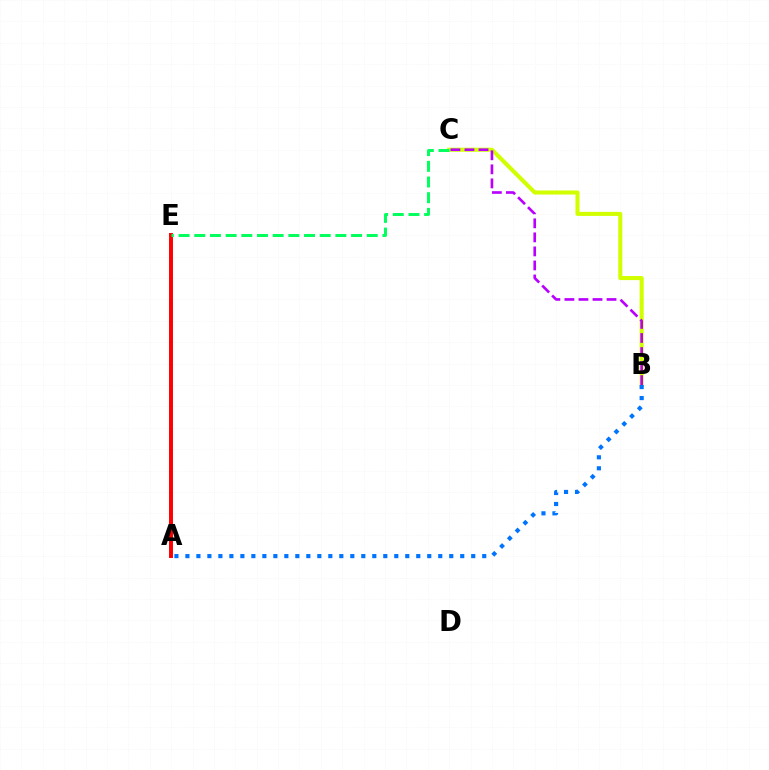{('B', 'C'): [{'color': '#d1ff00', 'line_style': 'solid', 'thickness': 2.93}, {'color': '#b900ff', 'line_style': 'dashed', 'thickness': 1.91}], ('A', 'B'): [{'color': '#0074ff', 'line_style': 'dotted', 'thickness': 2.99}], ('A', 'E'): [{'color': '#ff0000', 'line_style': 'solid', 'thickness': 2.84}], ('C', 'E'): [{'color': '#00ff5c', 'line_style': 'dashed', 'thickness': 2.13}]}